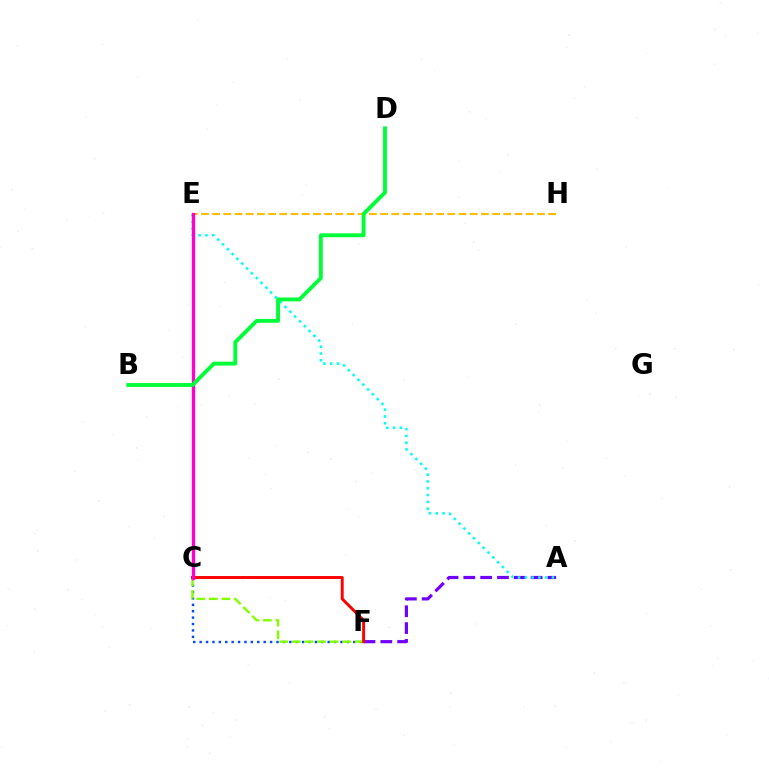{('A', 'F'): [{'color': '#7200ff', 'line_style': 'dashed', 'thickness': 2.29}], ('C', 'F'): [{'color': '#004bff', 'line_style': 'dotted', 'thickness': 1.74}, {'color': '#84ff00', 'line_style': 'dashed', 'thickness': 1.71}, {'color': '#ff0000', 'line_style': 'solid', 'thickness': 2.11}], ('A', 'E'): [{'color': '#00fff6', 'line_style': 'dotted', 'thickness': 1.85}], ('E', 'H'): [{'color': '#ffbd00', 'line_style': 'dashed', 'thickness': 1.52}], ('C', 'E'): [{'color': '#ff00cf', 'line_style': 'solid', 'thickness': 2.4}], ('B', 'D'): [{'color': '#00ff39', 'line_style': 'solid', 'thickness': 2.8}]}